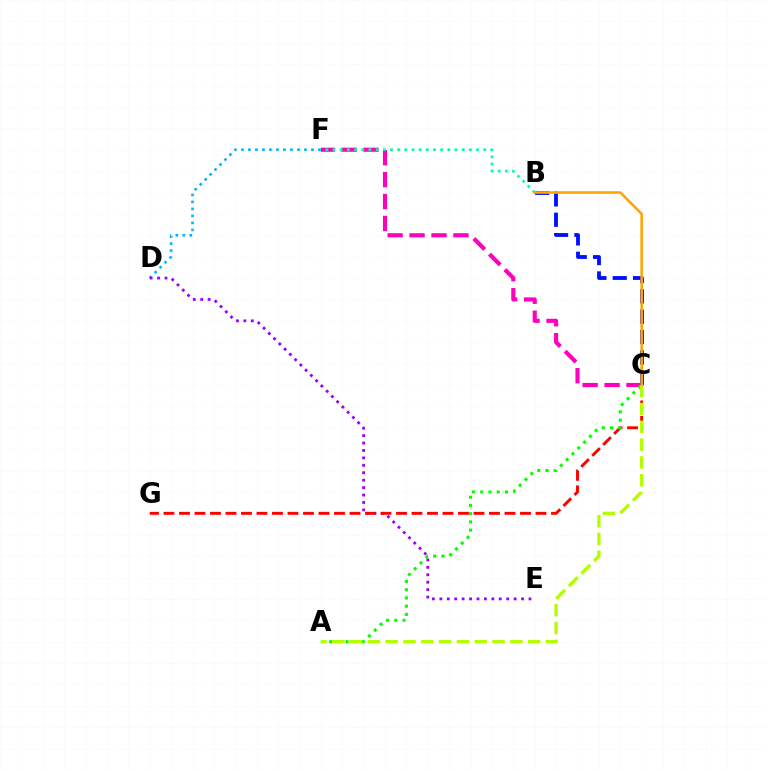{('C', 'F'): [{'color': '#ff00bd', 'line_style': 'dashed', 'thickness': 2.98}], ('D', 'F'): [{'color': '#00b5ff', 'line_style': 'dotted', 'thickness': 1.9}], ('D', 'E'): [{'color': '#9b00ff', 'line_style': 'dotted', 'thickness': 2.02}], ('C', 'G'): [{'color': '#ff0000', 'line_style': 'dashed', 'thickness': 2.11}], ('B', 'C'): [{'color': '#0010ff', 'line_style': 'dashed', 'thickness': 2.76}, {'color': '#ffa500', 'line_style': 'solid', 'thickness': 1.85}], ('A', 'C'): [{'color': '#08ff00', 'line_style': 'dotted', 'thickness': 2.24}, {'color': '#b3ff00', 'line_style': 'dashed', 'thickness': 2.42}], ('B', 'F'): [{'color': '#00ff9d', 'line_style': 'dotted', 'thickness': 1.95}]}